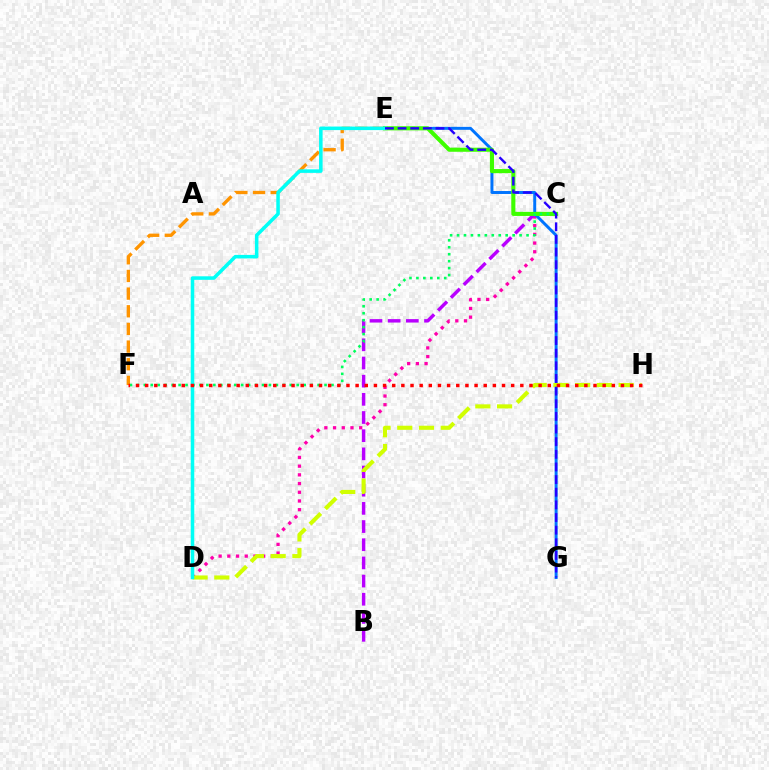{('E', 'F'): [{'color': '#ff9400', 'line_style': 'dashed', 'thickness': 2.4}], ('C', 'D'): [{'color': '#ff00ac', 'line_style': 'dotted', 'thickness': 2.37}], ('E', 'G'): [{'color': '#0074ff', 'line_style': 'solid', 'thickness': 2.13}, {'color': '#2500ff', 'line_style': 'dashed', 'thickness': 1.72}], ('B', 'C'): [{'color': '#b900ff', 'line_style': 'dashed', 'thickness': 2.47}], ('C', 'E'): [{'color': '#3dff00', 'line_style': 'solid', 'thickness': 2.95}], ('D', 'H'): [{'color': '#d1ff00', 'line_style': 'dashed', 'thickness': 2.95}], ('C', 'F'): [{'color': '#00ff5c', 'line_style': 'dotted', 'thickness': 1.89}], ('D', 'E'): [{'color': '#00fff6', 'line_style': 'solid', 'thickness': 2.54}], ('F', 'H'): [{'color': '#ff0000', 'line_style': 'dotted', 'thickness': 2.49}]}